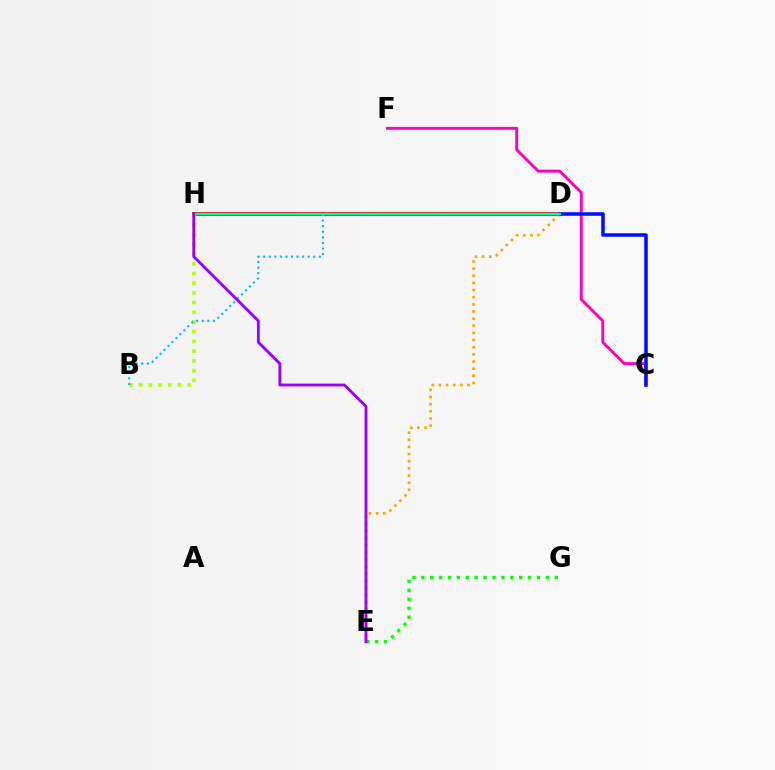{('C', 'F'): [{'color': '#ff00bd', 'line_style': 'solid', 'thickness': 2.09}], ('D', 'H'): [{'color': '#ff0000', 'line_style': 'solid', 'thickness': 2.78}, {'color': '#00ff9d', 'line_style': 'solid', 'thickness': 1.72}], ('E', 'G'): [{'color': '#08ff00', 'line_style': 'dotted', 'thickness': 2.42}], ('D', 'E'): [{'color': '#ffa500', 'line_style': 'dotted', 'thickness': 1.94}], ('B', 'H'): [{'color': '#b3ff00', 'line_style': 'dotted', 'thickness': 2.64}], ('B', 'D'): [{'color': '#00b5ff', 'line_style': 'dotted', 'thickness': 1.52}], ('C', 'D'): [{'color': '#0010ff', 'line_style': 'solid', 'thickness': 2.55}], ('E', 'H'): [{'color': '#9b00ff', 'line_style': 'solid', 'thickness': 2.04}]}